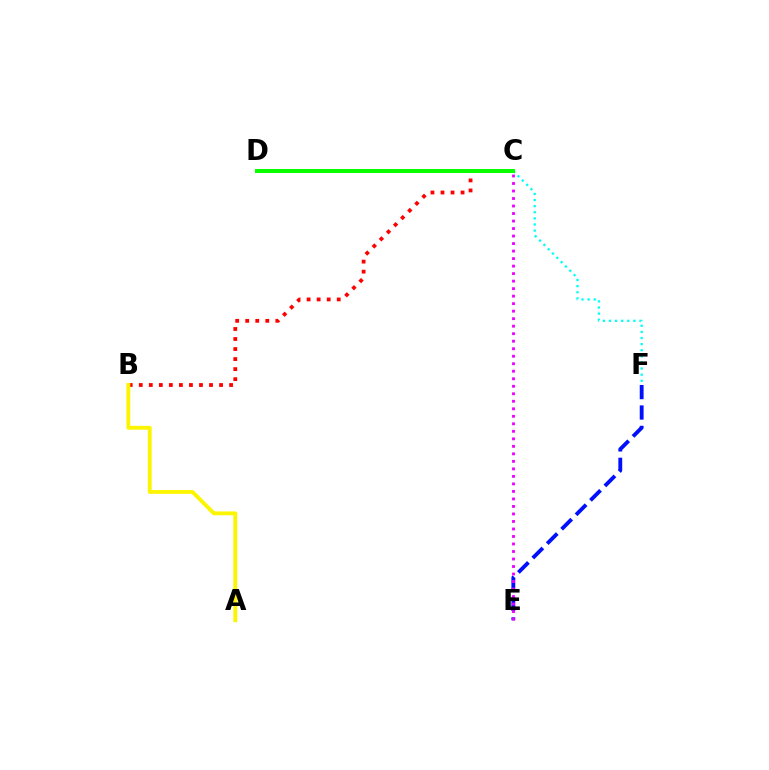{('E', 'F'): [{'color': '#0010ff', 'line_style': 'dashed', 'thickness': 2.77}], ('B', 'C'): [{'color': '#ff0000', 'line_style': 'dotted', 'thickness': 2.73}], ('C', 'F'): [{'color': '#00fff6', 'line_style': 'dotted', 'thickness': 1.66}], ('C', 'D'): [{'color': '#08ff00', 'line_style': 'solid', 'thickness': 2.89}], ('A', 'B'): [{'color': '#fcf500', 'line_style': 'solid', 'thickness': 2.77}], ('C', 'E'): [{'color': '#ee00ff', 'line_style': 'dotted', 'thickness': 2.04}]}